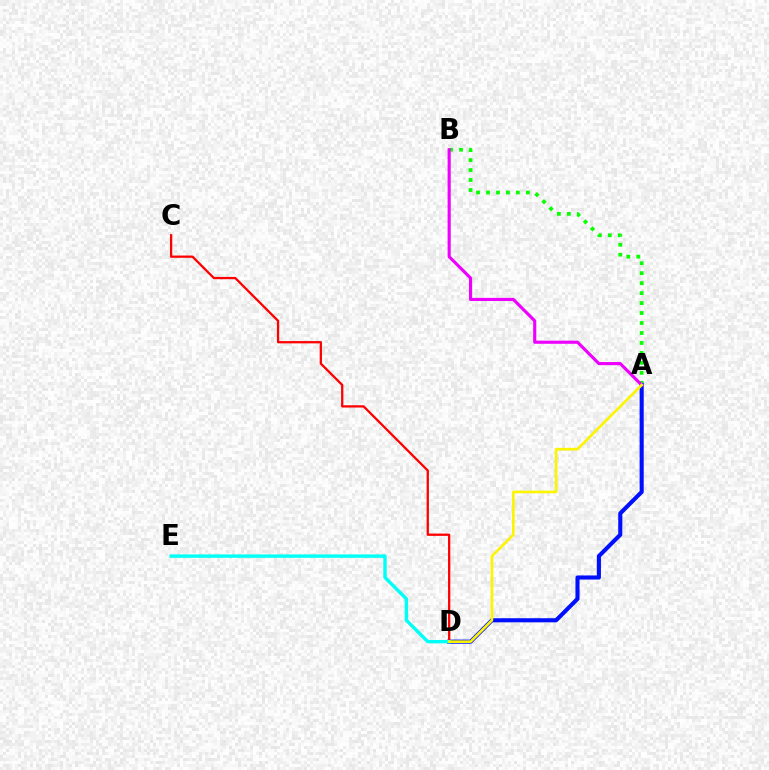{('A', 'B'): [{'color': '#08ff00', 'line_style': 'dotted', 'thickness': 2.71}, {'color': '#ee00ff', 'line_style': 'solid', 'thickness': 2.26}], ('A', 'D'): [{'color': '#0010ff', 'line_style': 'solid', 'thickness': 2.96}, {'color': '#fcf500', 'line_style': 'solid', 'thickness': 1.9}], ('C', 'D'): [{'color': '#ff0000', 'line_style': 'solid', 'thickness': 1.64}], ('D', 'E'): [{'color': '#00fff6', 'line_style': 'solid', 'thickness': 2.44}]}